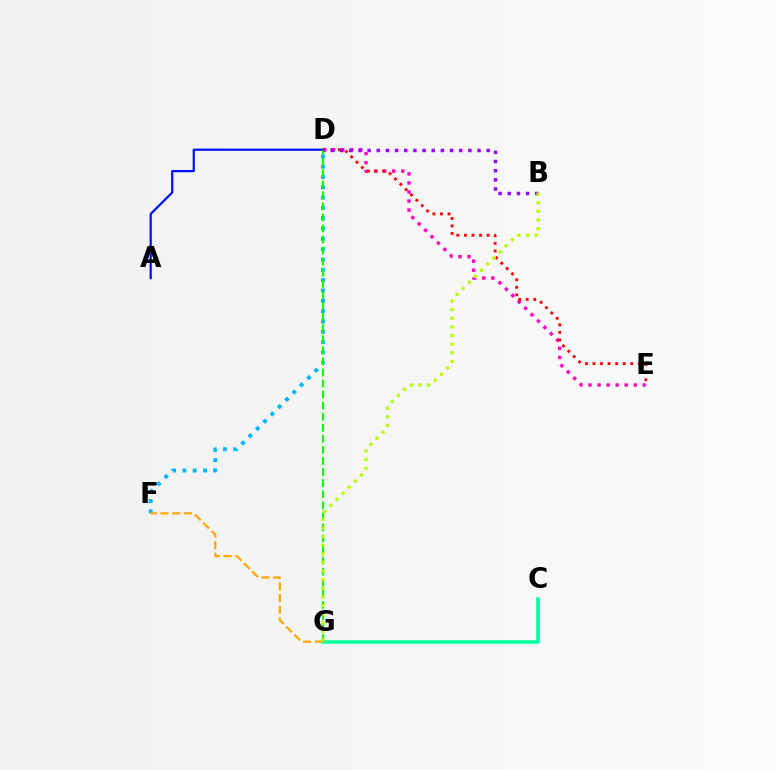{('D', 'E'): [{'color': '#ff00bd', 'line_style': 'dotted', 'thickness': 2.46}, {'color': '#ff0000', 'line_style': 'dotted', 'thickness': 2.05}], ('A', 'D'): [{'color': '#0010ff', 'line_style': 'solid', 'thickness': 1.6}], ('D', 'F'): [{'color': '#00b5ff', 'line_style': 'dotted', 'thickness': 2.8}], ('D', 'G'): [{'color': '#08ff00', 'line_style': 'dashed', 'thickness': 1.5}], ('C', 'G'): [{'color': '#00ff9d', 'line_style': 'solid', 'thickness': 2.53}], ('F', 'G'): [{'color': '#ffa500', 'line_style': 'dashed', 'thickness': 1.58}], ('B', 'D'): [{'color': '#9b00ff', 'line_style': 'dotted', 'thickness': 2.49}], ('B', 'G'): [{'color': '#b3ff00', 'line_style': 'dotted', 'thickness': 2.34}]}